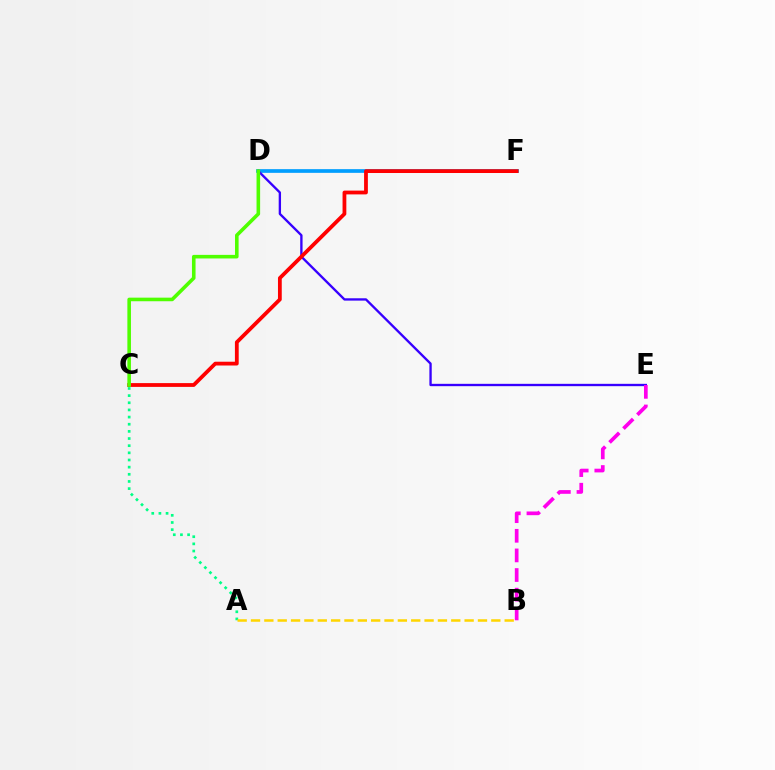{('D', 'F'): [{'color': '#009eff', 'line_style': 'solid', 'thickness': 2.66}], ('D', 'E'): [{'color': '#3700ff', 'line_style': 'solid', 'thickness': 1.68}], ('A', 'C'): [{'color': '#00ff86', 'line_style': 'dotted', 'thickness': 1.94}], ('A', 'B'): [{'color': '#ffd500', 'line_style': 'dashed', 'thickness': 1.81}], ('B', 'E'): [{'color': '#ff00ed', 'line_style': 'dashed', 'thickness': 2.66}], ('C', 'F'): [{'color': '#ff0000', 'line_style': 'solid', 'thickness': 2.73}], ('C', 'D'): [{'color': '#4fff00', 'line_style': 'solid', 'thickness': 2.58}]}